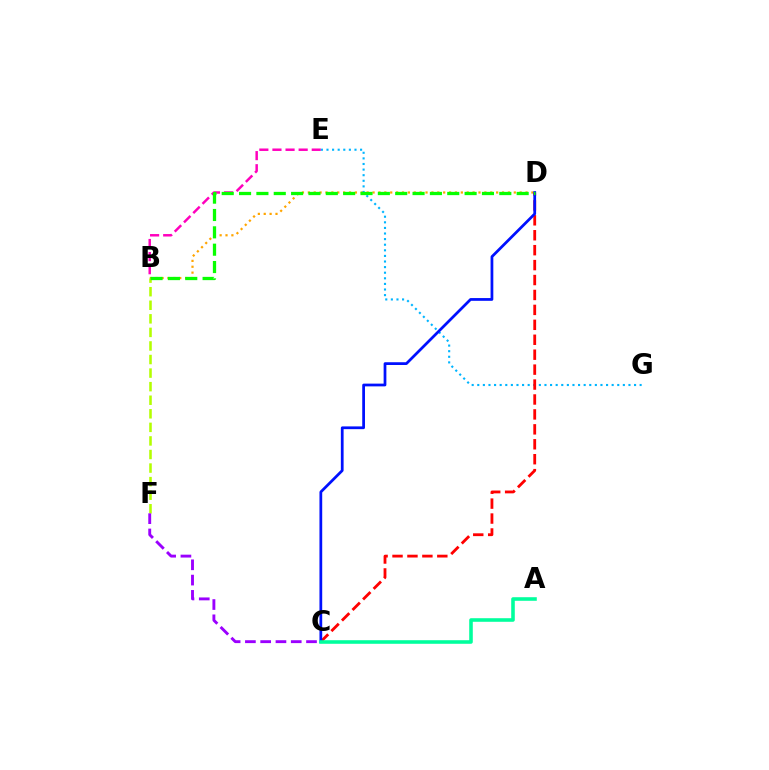{('B', 'D'): [{'color': '#ffa500', 'line_style': 'dotted', 'thickness': 1.6}, {'color': '#08ff00', 'line_style': 'dashed', 'thickness': 2.36}], ('B', 'E'): [{'color': '#ff00bd', 'line_style': 'dashed', 'thickness': 1.78}], ('E', 'G'): [{'color': '#00b5ff', 'line_style': 'dotted', 'thickness': 1.52}], ('B', 'F'): [{'color': '#b3ff00', 'line_style': 'dashed', 'thickness': 1.84}], ('C', 'F'): [{'color': '#9b00ff', 'line_style': 'dashed', 'thickness': 2.08}], ('C', 'D'): [{'color': '#ff0000', 'line_style': 'dashed', 'thickness': 2.03}, {'color': '#0010ff', 'line_style': 'solid', 'thickness': 1.98}], ('A', 'C'): [{'color': '#00ff9d', 'line_style': 'solid', 'thickness': 2.58}]}